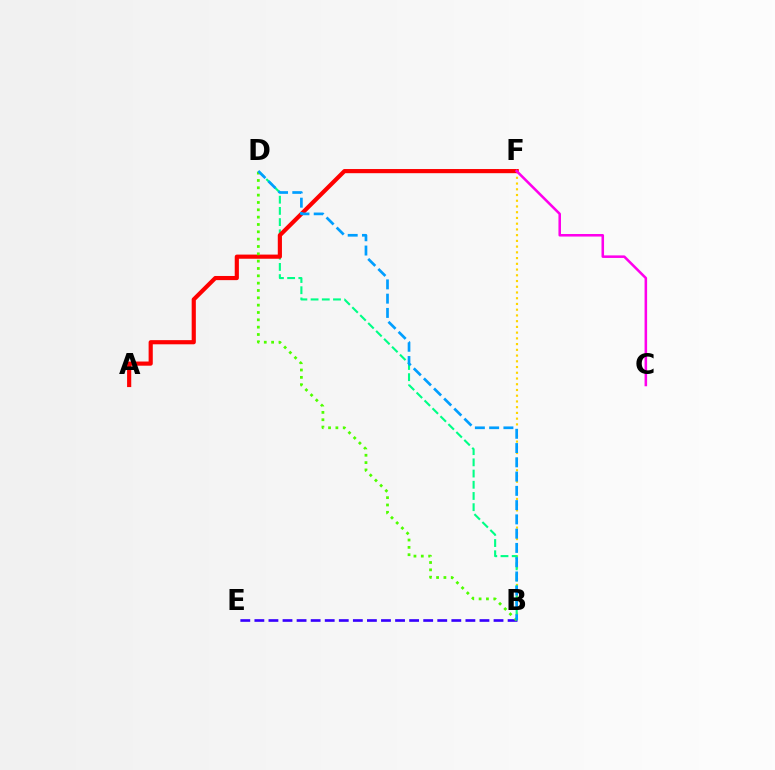{('B', 'E'): [{'color': '#3700ff', 'line_style': 'dashed', 'thickness': 1.91}], ('B', 'F'): [{'color': '#ffd500', 'line_style': 'dotted', 'thickness': 1.56}], ('B', 'D'): [{'color': '#00ff86', 'line_style': 'dashed', 'thickness': 1.52}, {'color': '#4fff00', 'line_style': 'dotted', 'thickness': 1.99}, {'color': '#009eff', 'line_style': 'dashed', 'thickness': 1.94}], ('A', 'F'): [{'color': '#ff0000', 'line_style': 'solid', 'thickness': 2.99}], ('C', 'F'): [{'color': '#ff00ed', 'line_style': 'solid', 'thickness': 1.83}]}